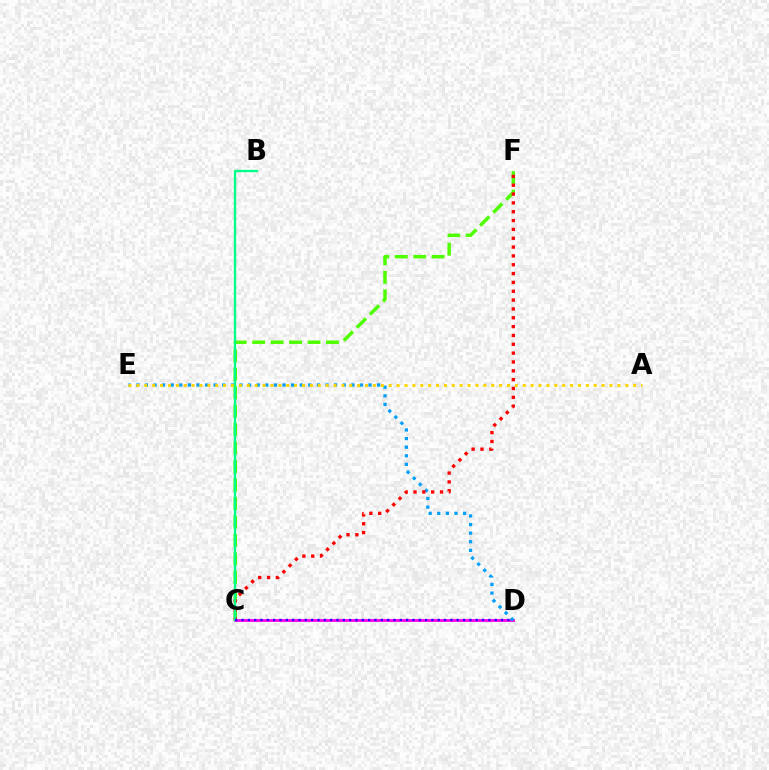{('C', 'F'): [{'color': '#4fff00', 'line_style': 'dashed', 'thickness': 2.51}, {'color': '#ff0000', 'line_style': 'dotted', 'thickness': 2.4}], ('C', 'D'): [{'color': '#ff00ed', 'line_style': 'solid', 'thickness': 2.02}, {'color': '#3700ff', 'line_style': 'dotted', 'thickness': 1.72}], ('D', 'E'): [{'color': '#009eff', 'line_style': 'dotted', 'thickness': 2.34}], ('A', 'E'): [{'color': '#ffd500', 'line_style': 'dotted', 'thickness': 2.14}], ('B', 'C'): [{'color': '#00ff86', 'line_style': 'solid', 'thickness': 1.69}]}